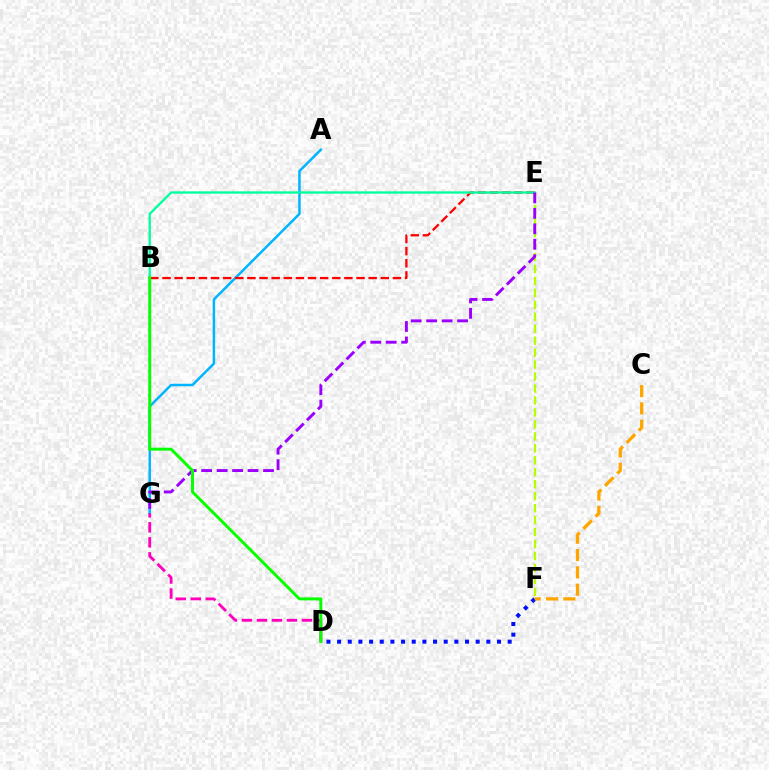{('E', 'F'): [{'color': '#b3ff00', 'line_style': 'dashed', 'thickness': 1.62}], ('A', 'G'): [{'color': '#00b5ff', 'line_style': 'solid', 'thickness': 1.79}], ('D', 'F'): [{'color': '#0010ff', 'line_style': 'dotted', 'thickness': 2.9}], ('B', 'E'): [{'color': '#ff0000', 'line_style': 'dashed', 'thickness': 1.65}, {'color': '#00ff9d', 'line_style': 'solid', 'thickness': 1.67}], ('C', 'F'): [{'color': '#ffa500', 'line_style': 'dashed', 'thickness': 2.35}], ('D', 'G'): [{'color': '#ff00bd', 'line_style': 'dashed', 'thickness': 2.04}], ('E', 'G'): [{'color': '#9b00ff', 'line_style': 'dashed', 'thickness': 2.1}], ('B', 'D'): [{'color': '#08ff00', 'line_style': 'solid', 'thickness': 2.13}]}